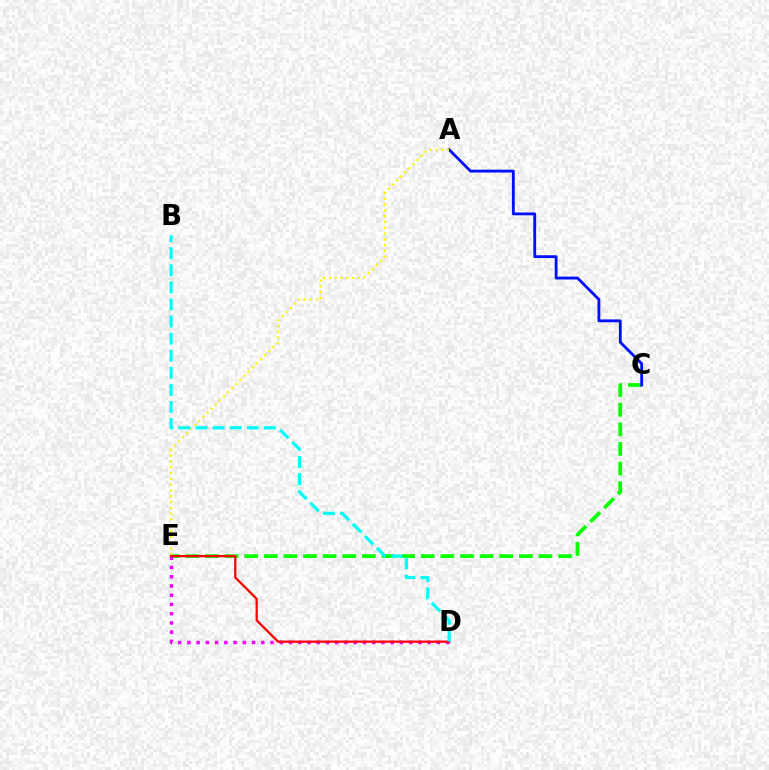{('C', 'E'): [{'color': '#08ff00', 'line_style': 'dashed', 'thickness': 2.67}], ('A', 'C'): [{'color': '#0010ff', 'line_style': 'solid', 'thickness': 2.04}], ('A', 'E'): [{'color': '#fcf500', 'line_style': 'dotted', 'thickness': 1.58}], ('D', 'E'): [{'color': '#ee00ff', 'line_style': 'dotted', 'thickness': 2.51}, {'color': '#ff0000', 'line_style': 'solid', 'thickness': 1.63}], ('B', 'D'): [{'color': '#00fff6', 'line_style': 'dashed', 'thickness': 2.32}]}